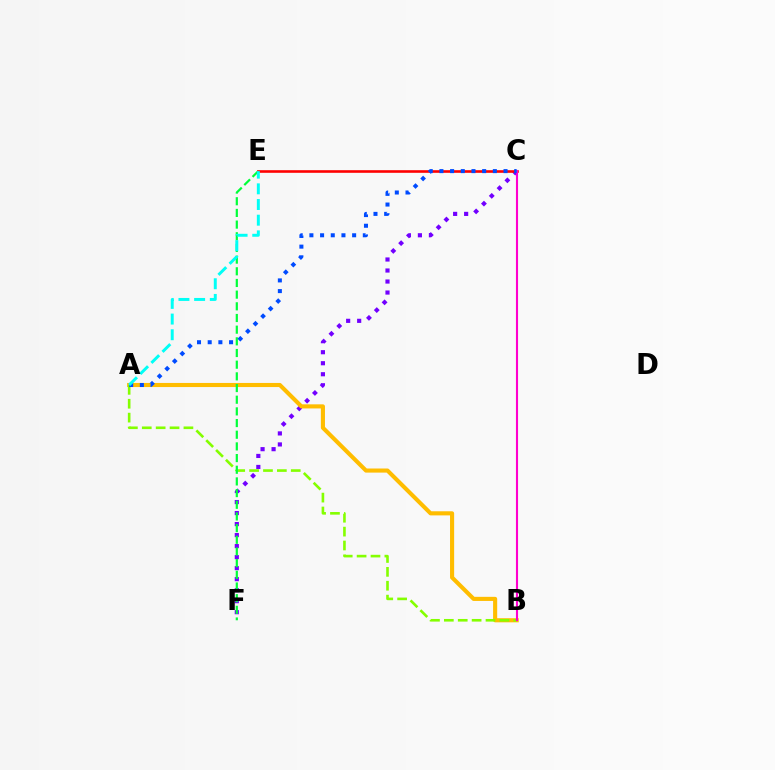{('C', 'F'): [{'color': '#7200ff', 'line_style': 'dotted', 'thickness': 2.99}], ('A', 'B'): [{'color': '#ffbd00', 'line_style': 'solid', 'thickness': 2.95}, {'color': '#84ff00', 'line_style': 'dashed', 'thickness': 1.89}], ('E', 'F'): [{'color': '#00ff39', 'line_style': 'dashed', 'thickness': 1.59}], ('C', 'E'): [{'color': '#ff0000', 'line_style': 'solid', 'thickness': 1.88}], ('B', 'C'): [{'color': '#ff00cf', 'line_style': 'solid', 'thickness': 1.52}], ('A', 'C'): [{'color': '#004bff', 'line_style': 'dotted', 'thickness': 2.9}], ('A', 'E'): [{'color': '#00fff6', 'line_style': 'dashed', 'thickness': 2.13}]}